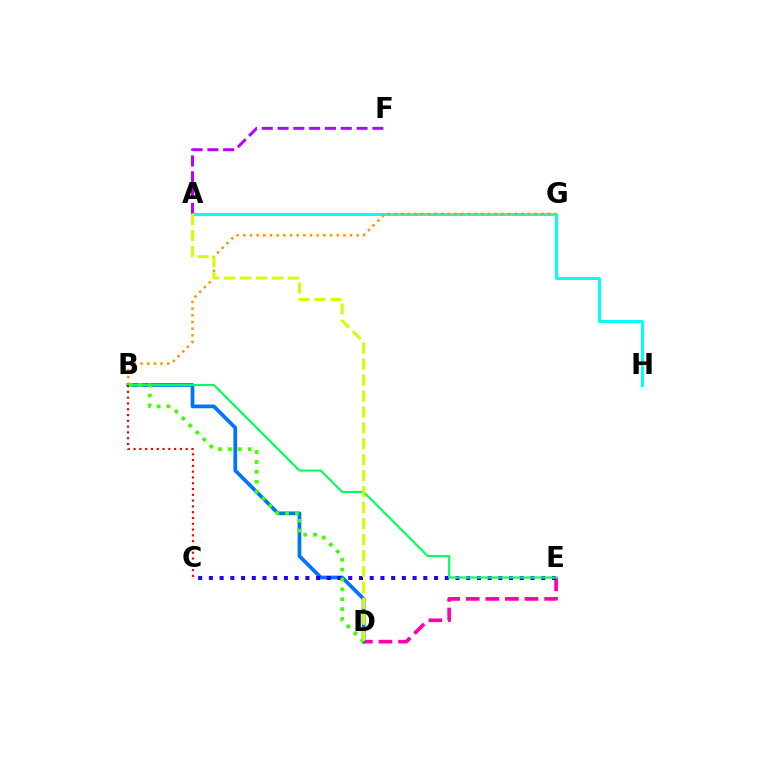{('A', 'F'): [{'color': '#b900ff', 'line_style': 'dashed', 'thickness': 2.15}], ('D', 'E'): [{'color': '#ff00ac', 'line_style': 'dashed', 'thickness': 2.66}], ('B', 'D'): [{'color': '#0074ff', 'line_style': 'solid', 'thickness': 2.68}, {'color': '#3dff00', 'line_style': 'dotted', 'thickness': 2.69}], ('A', 'H'): [{'color': '#00fff6', 'line_style': 'solid', 'thickness': 2.13}], ('B', 'G'): [{'color': '#ff9400', 'line_style': 'dotted', 'thickness': 1.81}], ('C', 'E'): [{'color': '#2500ff', 'line_style': 'dotted', 'thickness': 2.91}], ('B', 'E'): [{'color': '#00ff5c', 'line_style': 'solid', 'thickness': 1.53}], ('A', 'D'): [{'color': '#d1ff00', 'line_style': 'dashed', 'thickness': 2.17}], ('B', 'C'): [{'color': '#ff0000', 'line_style': 'dotted', 'thickness': 1.57}]}